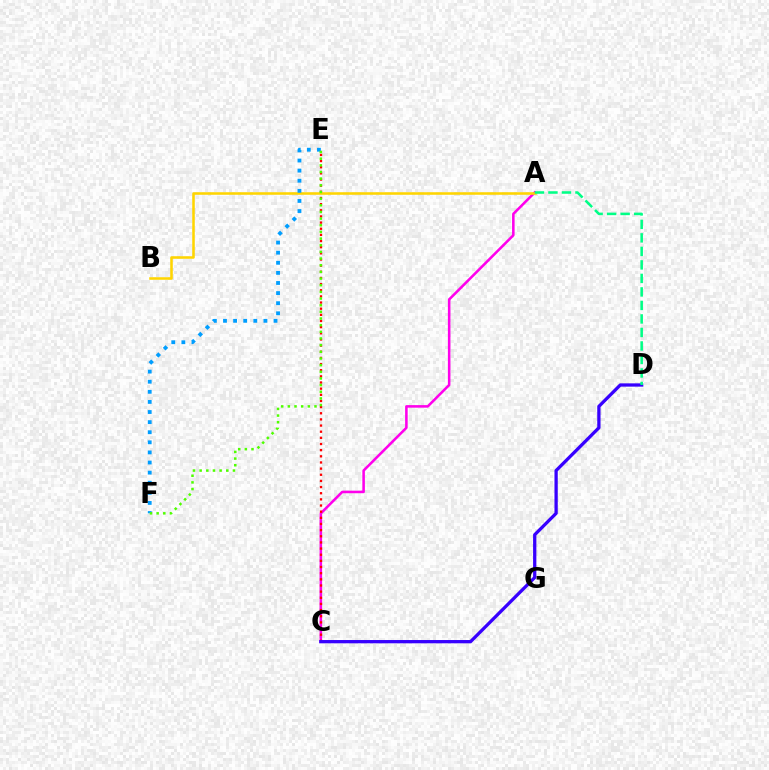{('A', 'C'): [{'color': '#ff00ed', 'line_style': 'solid', 'thickness': 1.84}], ('C', 'E'): [{'color': '#ff0000', 'line_style': 'dotted', 'thickness': 1.67}], ('C', 'D'): [{'color': '#3700ff', 'line_style': 'solid', 'thickness': 2.36}], ('A', 'B'): [{'color': '#ffd500', 'line_style': 'solid', 'thickness': 1.84}], ('A', 'D'): [{'color': '#00ff86', 'line_style': 'dashed', 'thickness': 1.84}], ('E', 'F'): [{'color': '#009eff', 'line_style': 'dotted', 'thickness': 2.74}, {'color': '#4fff00', 'line_style': 'dotted', 'thickness': 1.81}]}